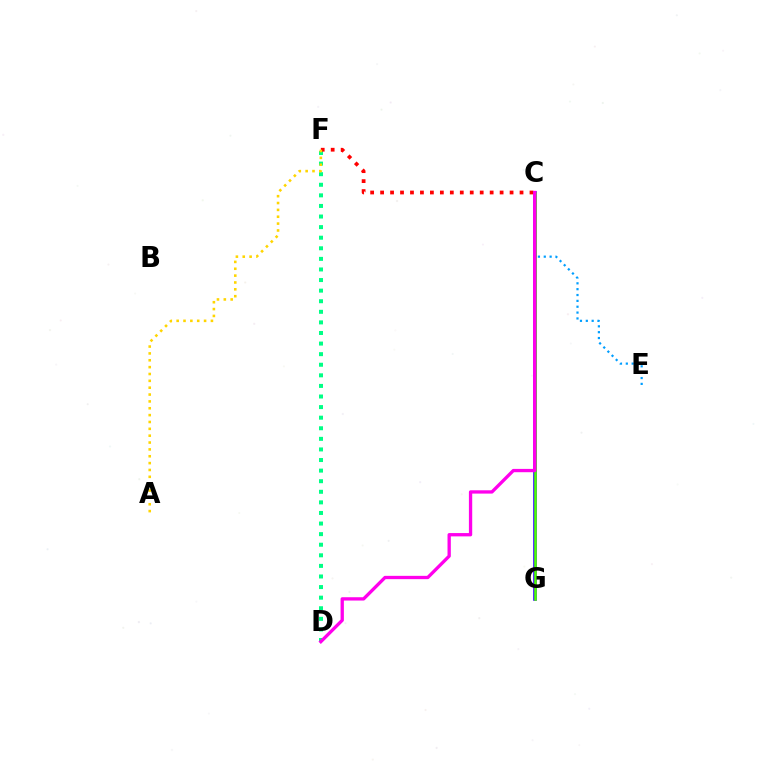{('C', 'E'): [{'color': '#009eff', 'line_style': 'dotted', 'thickness': 1.59}], ('C', 'G'): [{'color': '#3700ff', 'line_style': 'solid', 'thickness': 2.6}, {'color': '#4fff00', 'line_style': 'solid', 'thickness': 1.83}], ('D', 'F'): [{'color': '#00ff86', 'line_style': 'dotted', 'thickness': 2.88}], ('C', 'F'): [{'color': '#ff0000', 'line_style': 'dotted', 'thickness': 2.71}], ('C', 'D'): [{'color': '#ff00ed', 'line_style': 'solid', 'thickness': 2.38}], ('A', 'F'): [{'color': '#ffd500', 'line_style': 'dotted', 'thickness': 1.86}]}